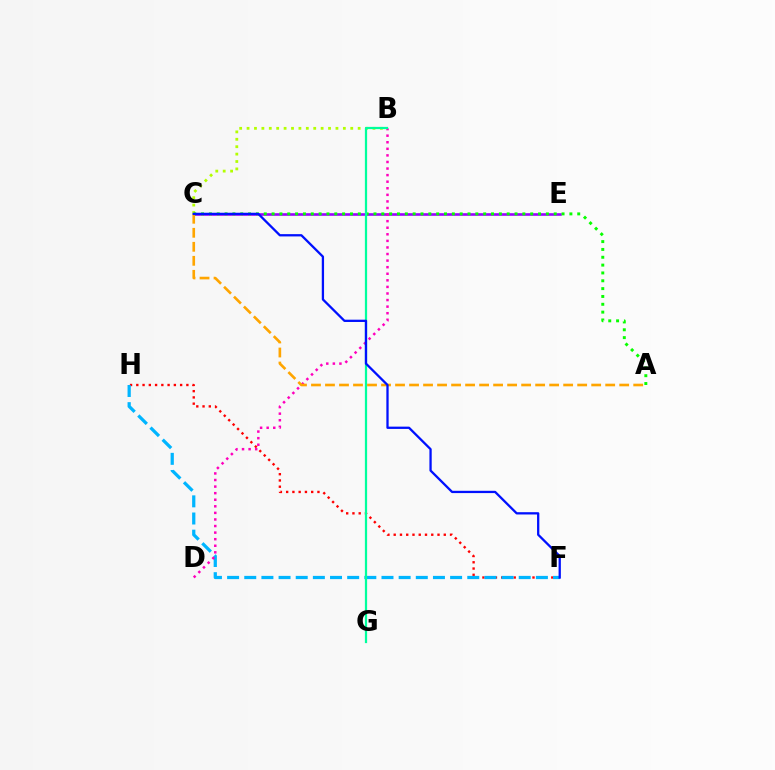{('C', 'E'): [{'color': '#9b00ff', 'line_style': 'solid', 'thickness': 1.87}], ('F', 'H'): [{'color': '#ff0000', 'line_style': 'dotted', 'thickness': 1.7}, {'color': '#00b5ff', 'line_style': 'dashed', 'thickness': 2.33}], ('B', 'C'): [{'color': '#b3ff00', 'line_style': 'dotted', 'thickness': 2.01}], ('A', 'C'): [{'color': '#08ff00', 'line_style': 'dotted', 'thickness': 2.13}, {'color': '#ffa500', 'line_style': 'dashed', 'thickness': 1.9}], ('B', 'D'): [{'color': '#ff00bd', 'line_style': 'dotted', 'thickness': 1.79}], ('B', 'G'): [{'color': '#00ff9d', 'line_style': 'solid', 'thickness': 1.61}], ('C', 'F'): [{'color': '#0010ff', 'line_style': 'solid', 'thickness': 1.65}]}